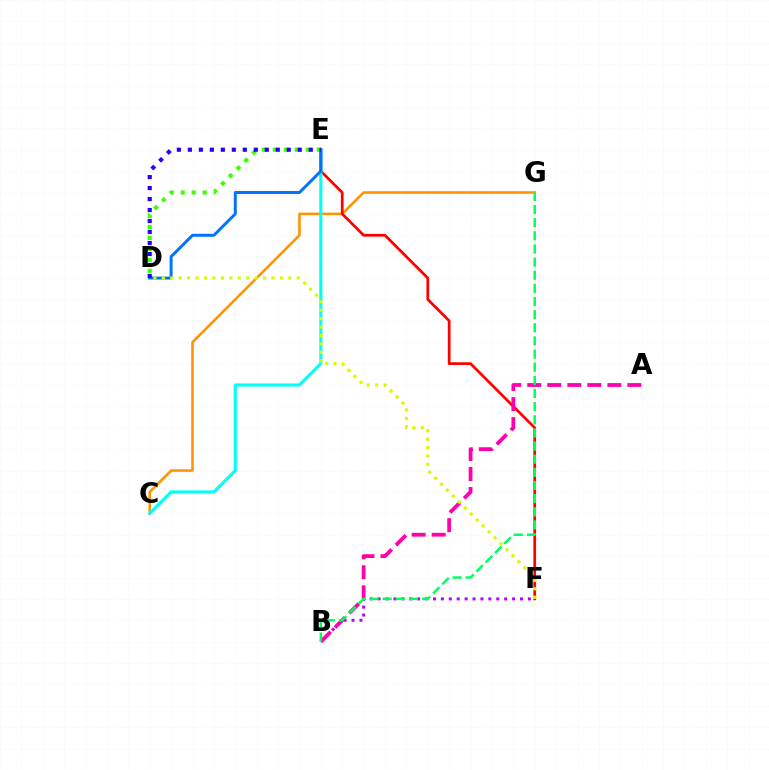{('C', 'G'): [{'color': '#ff9400', 'line_style': 'solid', 'thickness': 1.86}], ('E', 'F'): [{'color': '#ff0000', 'line_style': 'solid', 'thickness': 1.97}], ('C', 'E'): [{'color': '#00fff6', 'line_style': 'solid', 'thickness': 2.23}], ('D', 'E'): [{'color': '#3dff00', 'line_style': 'dotted', 'thickness': 2.98}, {'color': '#0074ff', 'line_style': 'solid', 'thickness': 2.13}, {'color': '#2500ff', 'line_style': 'dotted', 'thickness': 2.99}], ('B', 'F'): [{'color': '#b900ff', 'line_style': 'dotted', 'thickness': 2.15}], ('A', 'B'): [{'color': '#ff00ac', 'line_style': 'dashed', 'thickness': 2.72}], ('D', 'F'): [{'color': '#d1ff00', 'line_style': 'dotted', 'thickness': 2.29}], ('B', 'G'): [{'color': '#00ff5c', 'line_style': 'dashed', 'thickness': 1.79}]}